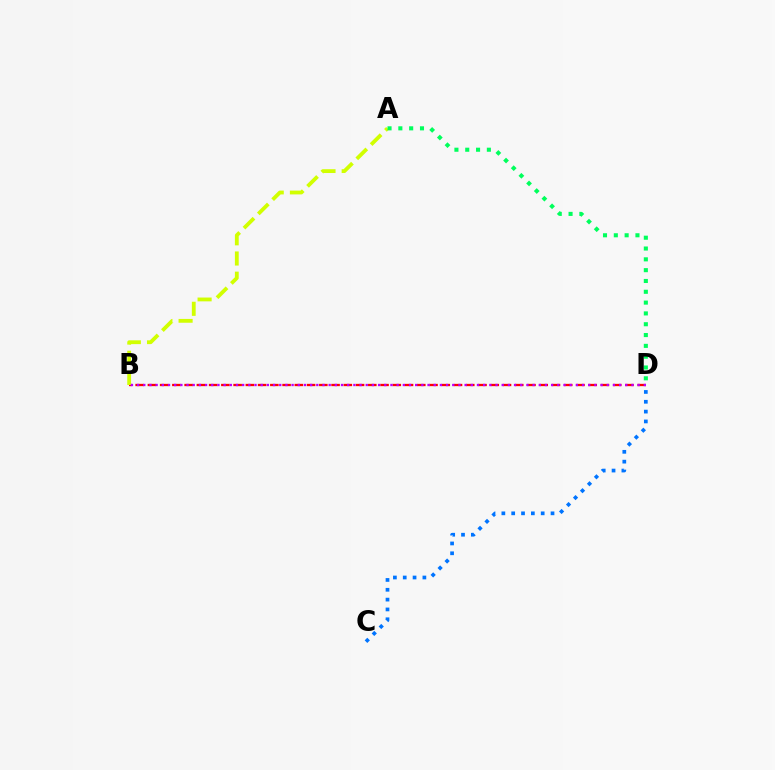{('B', 'D'): [{'color': '#ff0000', 'line_style': 'dashed', 'thickness': 1.66}, {'color': '#b900ff', 'line_style': 'dotted', 'thickness': 1.68}], ('A', 'B'): [{'color': '#d1ff00', 'line_style': 'dashed', 'thickness': 2.74}], ('A', 'D'): [{'color': '#00ff5c', 'line_style': 'dotted', 'thickness': 2.94}], ('C', 'D'): [{'color': '#0074ff', 'line_style': 'dotted', 'thickness': 2.67}]}